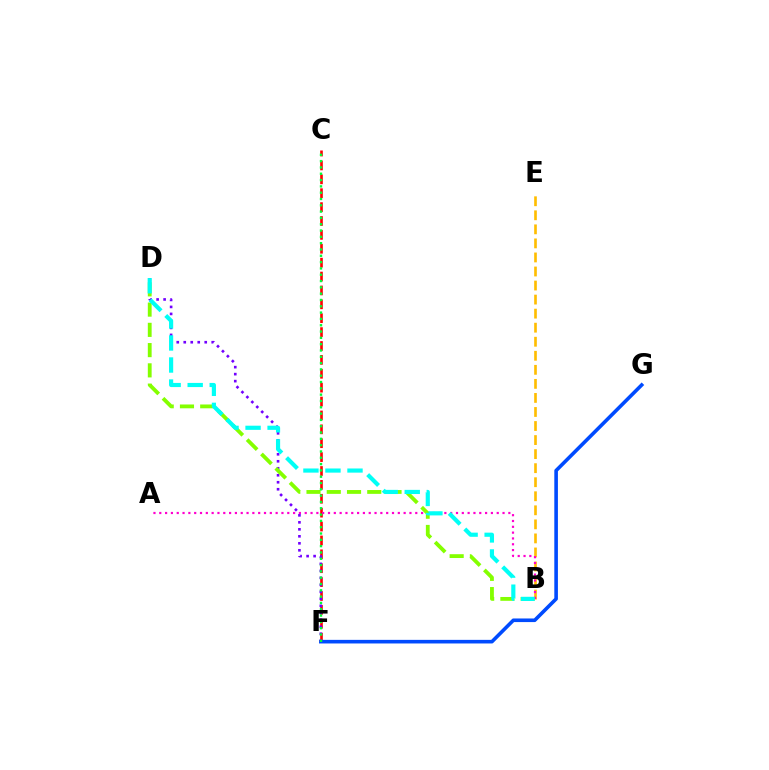{('C', 'F'): [{'color': '#ff0000', 'line_style': 'dashed', 'thickness': 1.89}, {'color': '#00ff39', 'line_style': 'dotted', 'thickness': 1.71}], ('B', 'E'): [{'color': '#ffbd00', 'line_style': 'dashed', 'thickness': 1.91}], ('A', 'B'): [{'color': '#ff00cf', 'line_style': 'dotted', 'thickness': 1.58}], ('F', 'G'): [{'color': '#004bff', 'line_style': 'solid', 'thickness': 2.6}], ('D', 'F'): [{'color': '#7200ff', 'line_style': 'dotted', 'thickness': 1.9}], ('B', 'D'): [{'color': '#84ff00', 'line_style': 'dashed', 'thickness': 2.75}, {'color': '#00fff6', 'line_style': 'dashed', 'thickness': 2.99}]}